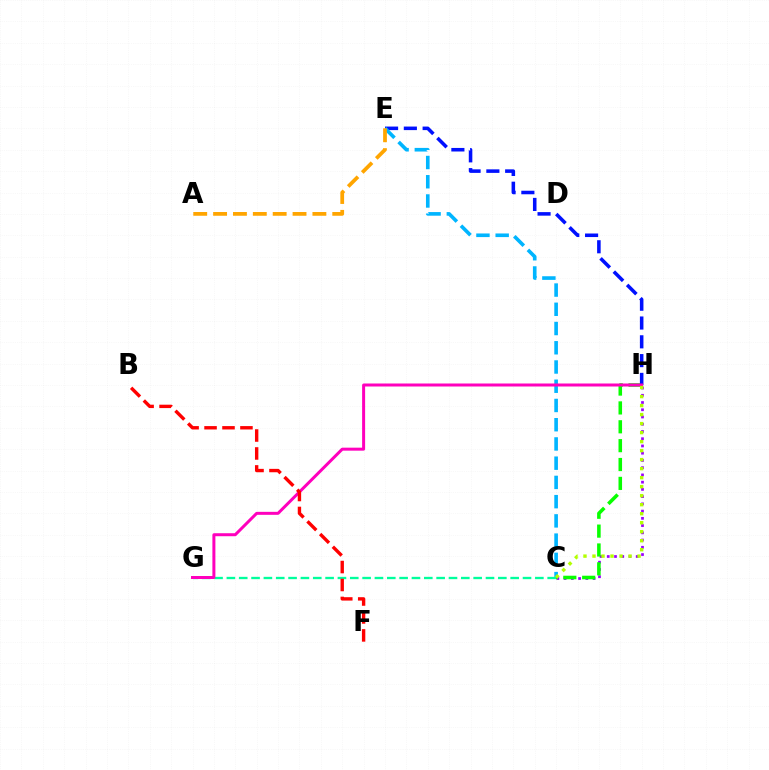{('C', 'H'): [{'color': '#9b00ff', 'line_style': 'dotted', 'thickness': 1.97}, {'color': '#08ff00', 'line_style': 'dashed', 'thickness': 2.56}, {'color': '#b3ff00', 'line_style': 'dotted', 'thickness': 2.45}], ('E', 'H'): [{'color': '#0010ff', 'line_style': 'dashed', 'thickness': 2.55}], ('C', 'E'): [{'color': '#00b5ff', 'line_style': 'dashed', 'thickness': 2.61}], ('C', 'G'): [{'color': '#00ff9d', 'line_style': 'dashed', 'thickness': 1.68}], ('G', 'H'): [{'color': '#ff00bd', 'line_style': 'solid', 'thickness': 2.16}], ('B', 'F'): [{'color': '#ff0000', 'line_style': 'dashed', 'thickness': 2.44}], ('A', 'E'): [{'color': '#ffa500', 'line_style': 'dashed', 'thickness': 2.7}]}